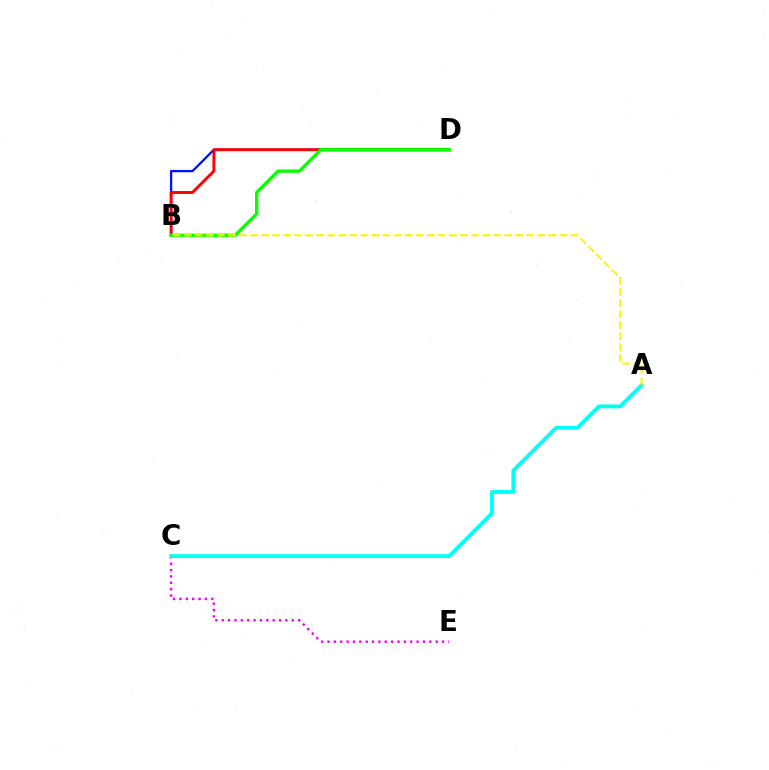{('C', 'E'): [{'color': '#ee00ff', 'line_style': 'dotted', 'thickness': 1.73}], ('B', 'D'): [{'color': '#0010ff', 'line_style': 'solid', 'thickness': 1.65}, {'color': '#ff0000', 'line_style': 'solid', 'thickness': 2.11}, {'color': '#08ff00', 'line_style': 'solid', 'thickness': 2.39}], ('A', 'C'): [{'color': '#00fff6', 'line_style': 'solid', 'thickness': 2.75}], ('A', 'B'): [{'color': '#fcf500', 'line_style': 'dashed', 'thickness': 1.5}]}